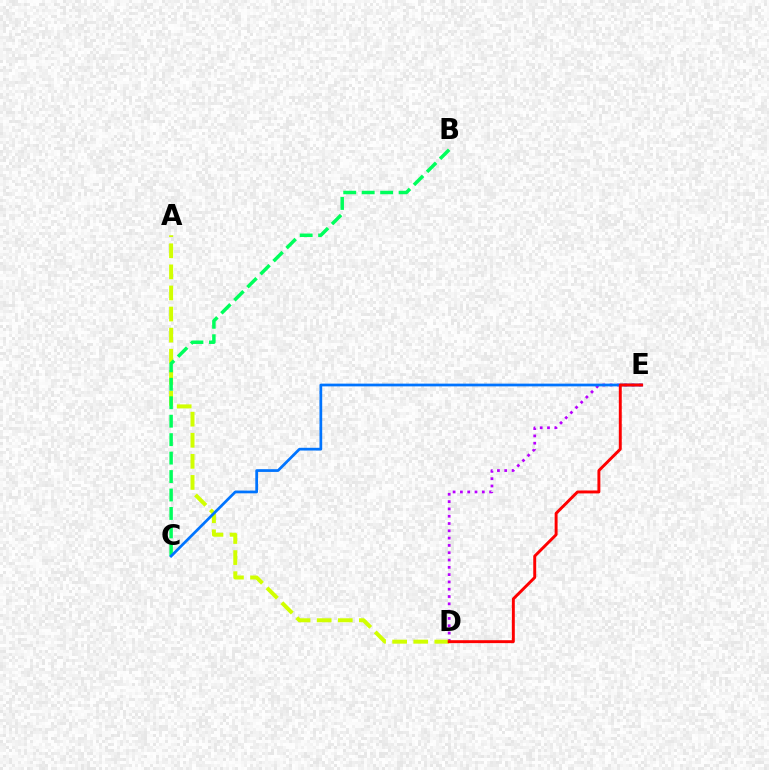{('D', 'E'): [{'color': '#b900ff', 'line_style': 'dotted', 'thickness': 1.98}, {'color': '#ff0000', 'line_style': 'solid', 'thickness': 2.11}], ('A', 'D'): [{'color': '#d1ff00', 'line_style': 'dashed', 'thickness': 2.86}], ('B', 'C'): [{'color': '#00ff5c', 'line_style': 'dashed', 'thickness': 2.51}], ('C', 'E'): [{'color': '#0074ff', 'line_style': 'solid', 'thickness': 1.97}]}